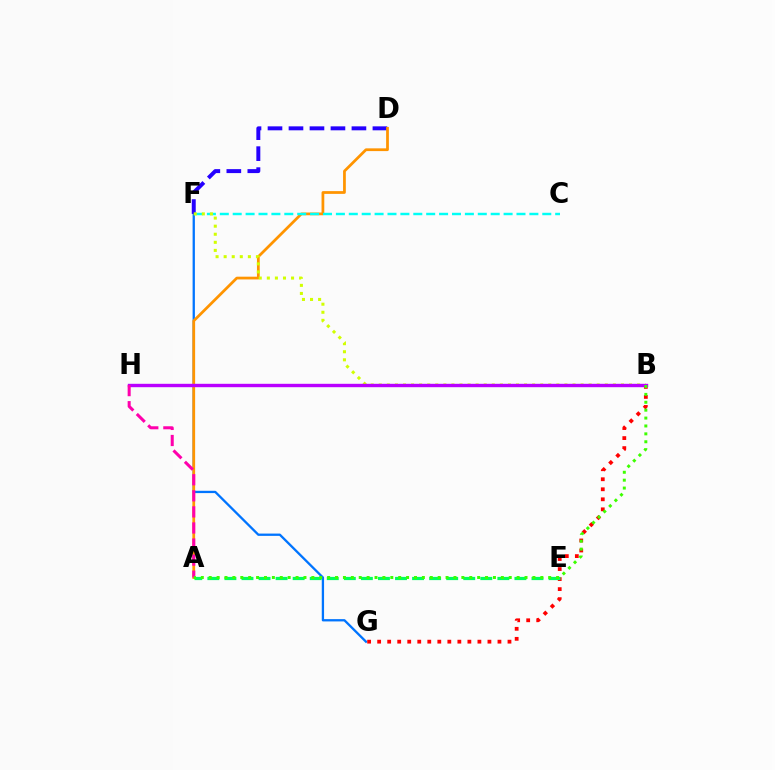{('F', 'G'): [{'color': '#0074ff', 'line_style': 'solid', 'thickness': 1.66}], ('D', 'F'): [{'color': '#2500ff', 'line_style': 'dashed', 'thickness': 2.85}], ('A', 'D'): [{'color': '#ff9400', 'line_style': 'solid', 'thickness': 1.98}], ('C', 'F'): [{'color': '#00fff6', 'line_style': 'dashed', 'thickness': 1.75}], ('B', 'G'): [{'color': '#ff0000', 'line_style': 'dotted', 'thickness': 2.72}], ('B', 'F'): [{'color': '#d1ff00', 'line_style': 'dotted', 'thickness': 2.19}], ('A', 'E'): [{'color': '#00ff5c', 'line_style': 'dashed', 'thickness': 2.32}], ('B', 'H'): [{'color': '#b900ff', 'line_style': 'solid', 'thickness': 2.44}], ('A', 'H'): [{'color': '#ff00ac', 'line_style': 'dashed', 'thickness': 2.18}], ('A', 'B'): [{'color': '#3dff00', 'line_style': 'dotted', 'thickness': 2.15}]}